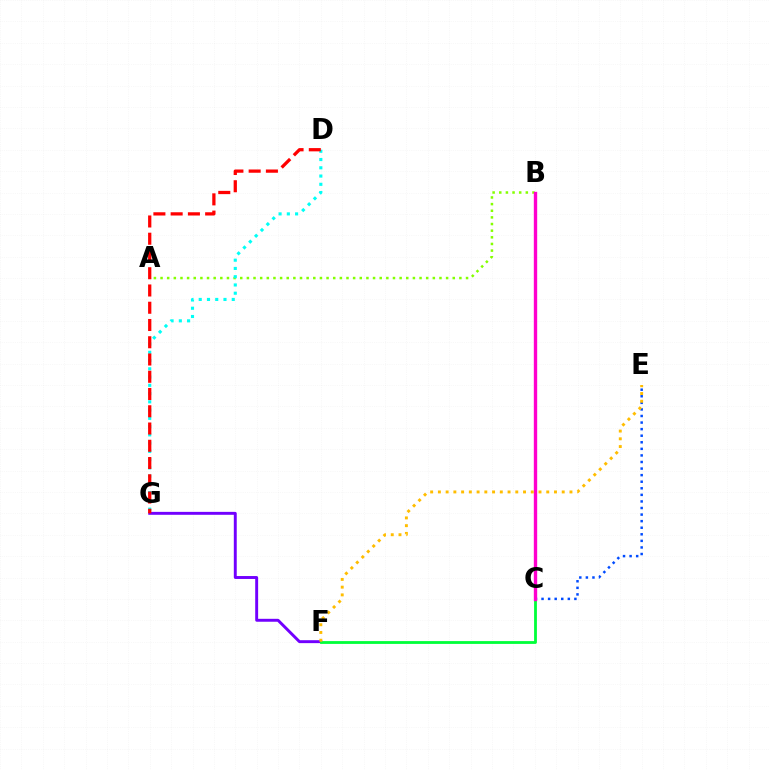{('F', 'G'): [{'color': '#7200ff', 'line_style': 'solid', 'thickness': 2.11}], ('C', 'E'): [{'color': '#004bff', 'line_style': 'dotted', 'thickness': 1.79}], ('A', 'B'): [{'color': '#84ff00', 'line_style': 'dotted', 'thickness': 1.8}], ('C', 'F'): [{'color': '#00ff39', 'line_style': 'solid', 'thickness': 2.02}], ('B', 'C'): [{'color': '#ff00cf', 'line_style': 'solid', 'thickness': 2.42}], ('D', 'G'): [{'color': '#00fff6', 'line_style': 'dotted', 'thickness': 2.24}, {'color': '#ff0000', 'line_style': 'dashed', 'thickness': 2.34}], ('E', 'F'): [{'color': '#ffbd00', 'line_style': 'dotted', 'thickness': 2.1}]}